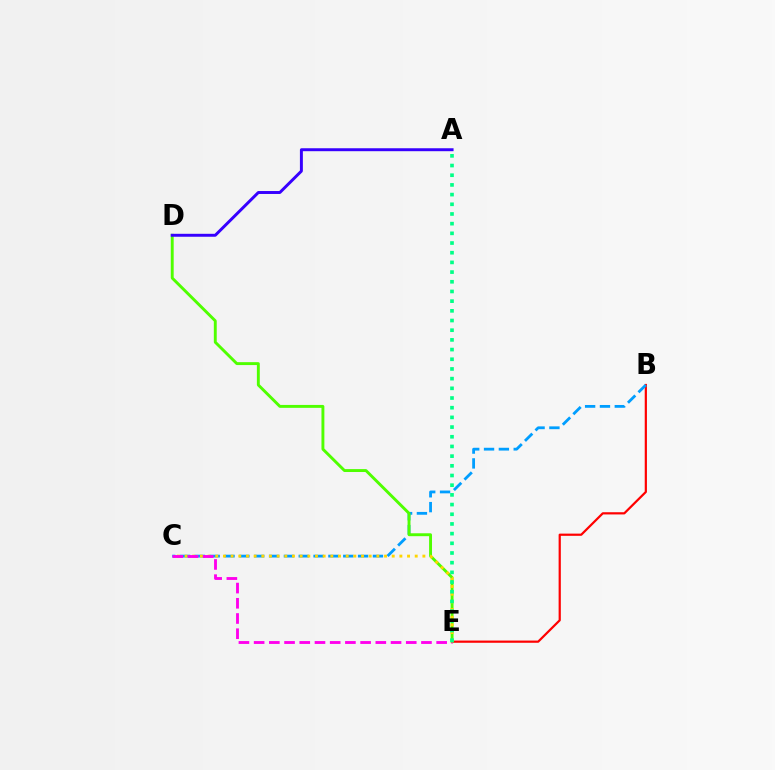{('B', 'E'): [{'color': '#ff0000', 'line_style': 'solid', 'thickness': 1.59}], ('B', 'C'): [{'color': '#009eff', 'line_style': 'dashed', 'thickness': 2.02}], ('D', 'E'): [{'color': '#4fff00', 'line_style': 'solid', 'thickness': 2.09}], ('C', 'E'): [{'color': '#ffd500', 'line_style': 'dotted', 'thickness': 2.08}, {'color': '#ff00ed', 'line_style': 'dashed', 'thickness': 2.07}], ('A', 'E'): [{'color': '#00ff86', 'line_style': 'dotted', 'thickness': 2.63}], ('A', 'D'): [{'color': '#3700ff', 'line_style': 'solid', 'thickness': 2.12}]}